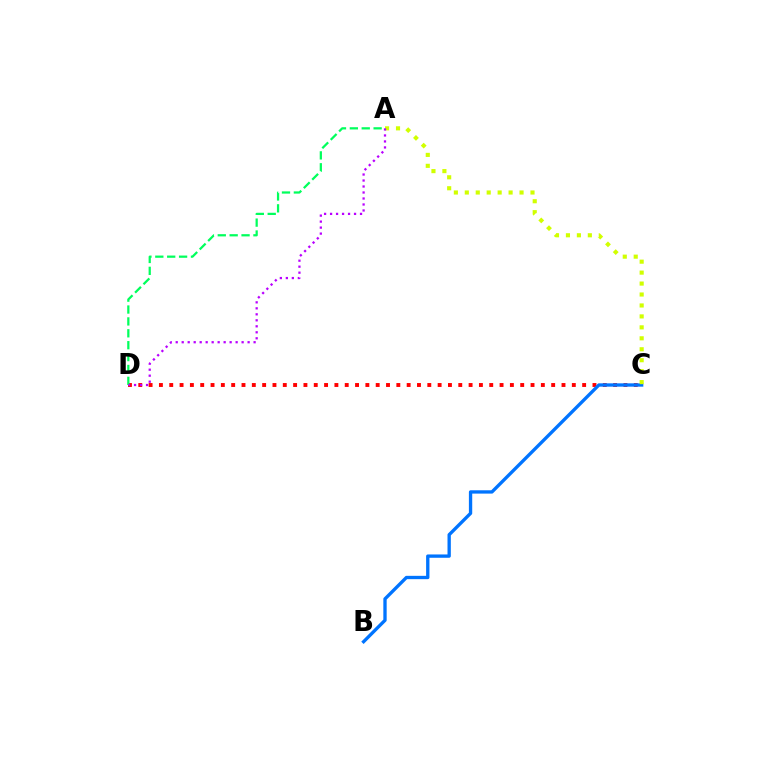{('C', 'D'): [{'color': '#ff0000', 'line_style': 'dotted', 'thickness': 2.8}], ('A', 'D'): [{'color': '#00ff5c', 'line_style': 'dashed', 'thickness': 1.61}, {'color': '#b900ff', 'line_style': 'dotted', 'thickness': 1.63}], ('B', 'C'): [{'color': '#0074ff', 'line_style': 'solid', 'thickness': 2.4}], ('A', 'C'): [{'color': '#d1ff00', 'line_style': 'dotted', 'thickness': 2.97}]}